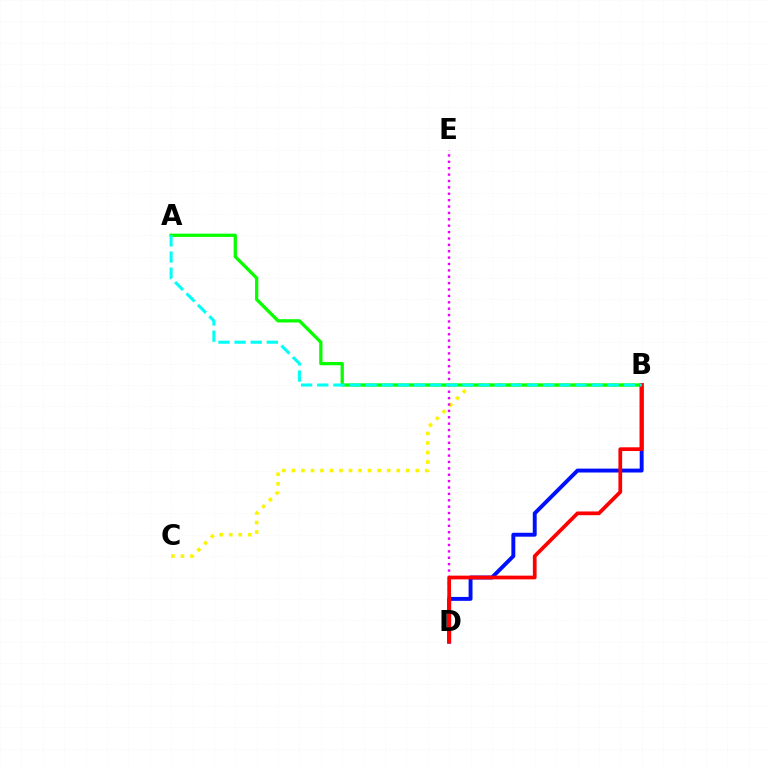{('B', 'C'): [{'color': '#fcf500', 'line_style': 'dotted', 'thickness': 2.59}], ('B', 'D'): [{'color': '#0010ff', 'line_style': 'solid', 'thickness': 2.82}, {'color': '#ff0000', 'line_style': 'solid', 'thickness': 2.69}], ('A', 'B'): [{'color': '#08ff00', 'line_style': 'solid', 'thickness': 2.37}, {'color': '#00fff6', 'line_style': 'dashed', 'thickness': 2.19}], ('D', 'E'): [{'color': '#ee00ff', 'line_style': 'dotted', 'thickness': 1.74}]}